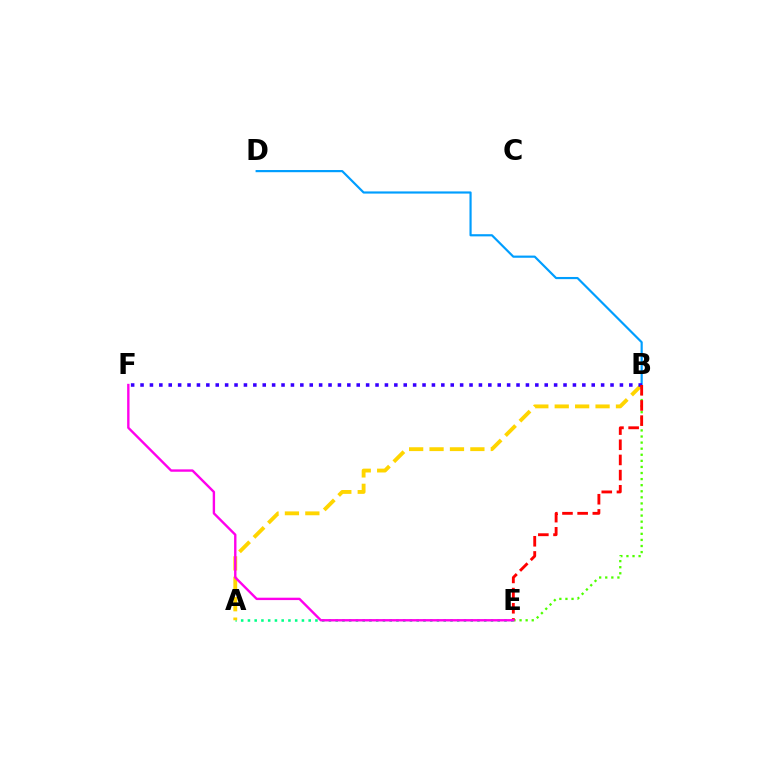{('A', 'E'): [{'color': '#00ff86', 'line_style': 'dotted', 'thickness': 1.83}], ('B', 'D'): [{'color': '#009eff', 'line_style': 'solid', 'thickness': 1.56}], ('A', 'B'): [{'color': '#ffd500', 'line_style': 'dashed', 'thickness': 2.77}], ('B', 'E'): [{'color': '#4fff00', 'line_style': 'dotted', 'thickness': 1.65}, {'color': '#ff0000', 'line_style': 'dashed', 'thickness': 2.06}], ('B', 'F'): [{'color': '#3700ff', 'line_style': 'dotted', 'thickness': 2.55}], ('E', 'F'): [{'color': '#ff00ed', 'line_style': 'solid', 'thickness': 1.72}]}